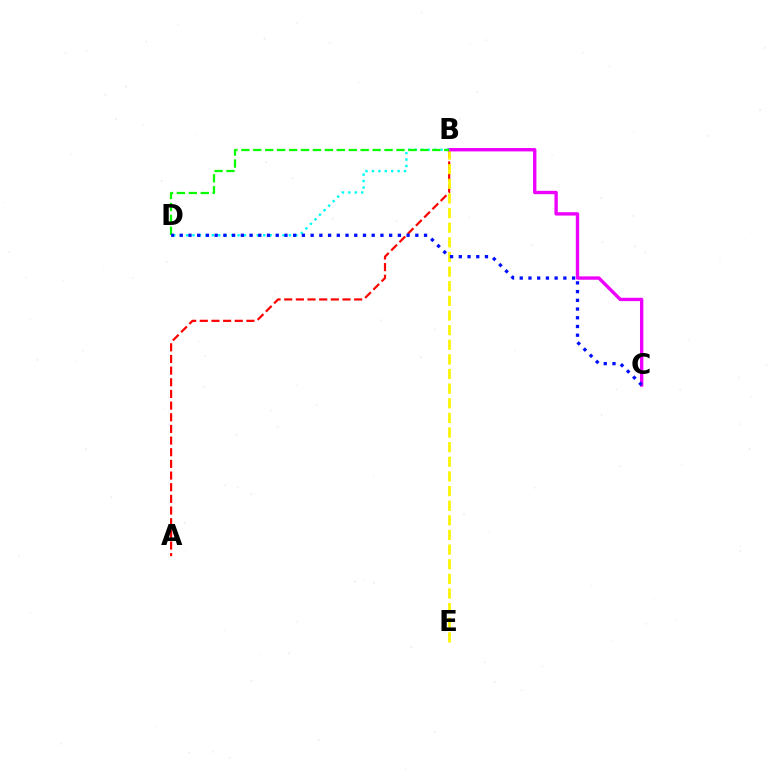{('A', 'B'): [{'color': '#ff0000', 'line_style': 'dashed', 'thickness': 1.58}], ('B', 'E'): [{'color': '#fcf500', 'line_style': 'dashed', 'thickness': 1.99}], ('B', 'C'): [{'color': '#ee00ff', 'line_style': 'solid', 'thickness': 2.42}], ('B', 'D'): [{'color': '#00fff6', 'line_style': 'dotted', 'thickness': 1.75}, {'color': '#08ff00', 'line_style': 'dashed', 'thickness': 1.62}], ('C', 'D'): [{'color': '#0010ff', 'line_style': 'dotted', 'thickness': 2.37}]}